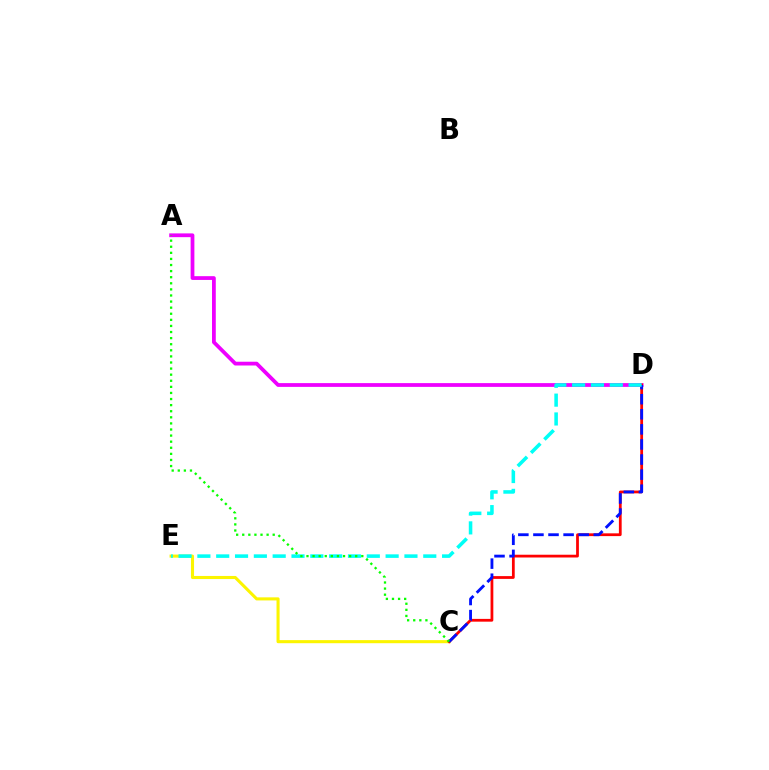{('C', 'E'): [{'color': '#fcf500', 'line_style': 'solid', 'thickness': 2.21}], ('A', 'D'): [{'color': '#ee00ff', 'line_style': 'solid', 'thickness': 2.71}], ('C', 'D'): [{'color': '#ff0000', 'line_style': 'solid', 'thickness': 1.99}, {'color': '#0010ff', 'line_style': 'dashed', 'thickness': 2.05}], ('D', 'E'): [{'color': '#00fff6', 'line_style': 'dashed', 'thickness': 2.56}], ('A', 'C'): [{'color': '#08ff00', 'line_style': 'dotted', 'thickness': 1.66}]}